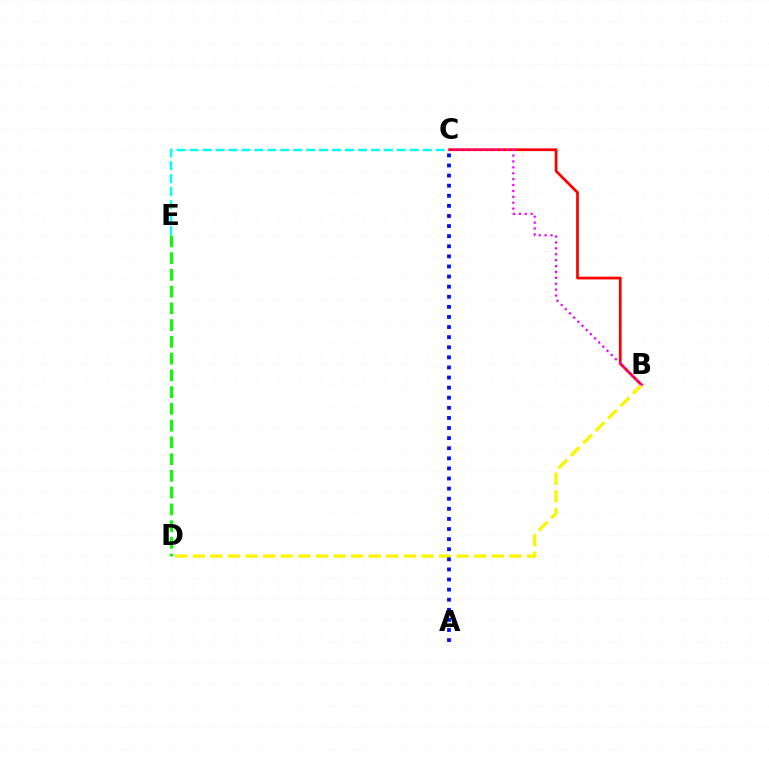{('B', 'C'): [{'color': '#ff0000', 'line_style': 'solid', 'thickness': 1.98}, {'color': '#ee00ff', 'line_style': 'dotted', 'thickness': 1.6}], ('B', 'D'): [{'color': '#fcf500', 'line_style': 'dashed', 'thickness': 2.39}], ('A', 'C'): [{'color': '#0010ff', 'line_style': 'dotted', 'thickness': 2.74}], ('D', 'E'): [{'color': '#08ff00', 'line_style': 'dashed', 'thickness': 2.28}], ('C', 'E'): [{'color': '#00fff6', 'line_style': 'dashed', 'thickness': 1.76}]}